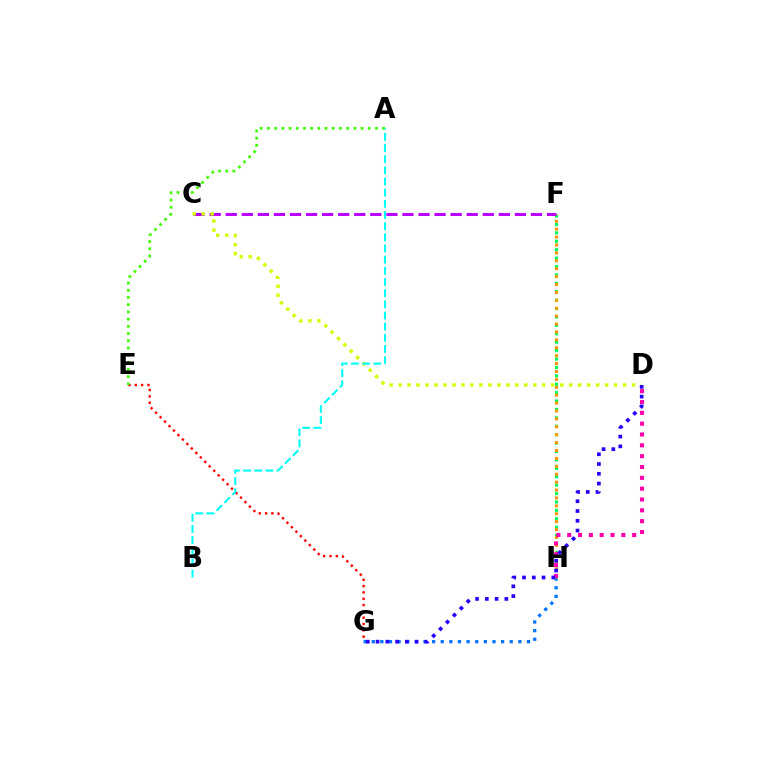{('E', 'G'): [{'color': '#ff0000', 'line_style': 'dotted', 'thickness': 1.72}], ('F', 'H'): [{'color': '#00ff5c', 'line_style': 'dotted', 'thickness': 2.28}, {'color': '#ff9400', 'line_style': 'dotted', 'thickness': 2.15}], ('G', 'H'): [{'color': '#0074ff', 'line_style': 'dotted', 'thickness': 2.34}], ('C', 'F'): [{'color': '#b900ff', 'line_style': 'dashed', 'thickness': 2.18}], ('D', 'H'): [{'color': '#ff00ac', 'line_style': 'dotted', 'thickness': 2.94}], ('A', 'E'): [{'color': '#3dff00', 'line_style': 'dotted', 'thickness': 1.96}], ('C', 'D'): [{'color': '#d1ff00', 'line_style': 'dotted', 'thickness': 2.44}], ('A', 'B'): [{'color': '#00fff6', 'line_style': 'dashed', 'thickness': 1.52}], ('D', 'G'): [{'color': '#2500ff', 'line_style': 'dotted', 'thickness': 2.65}]}